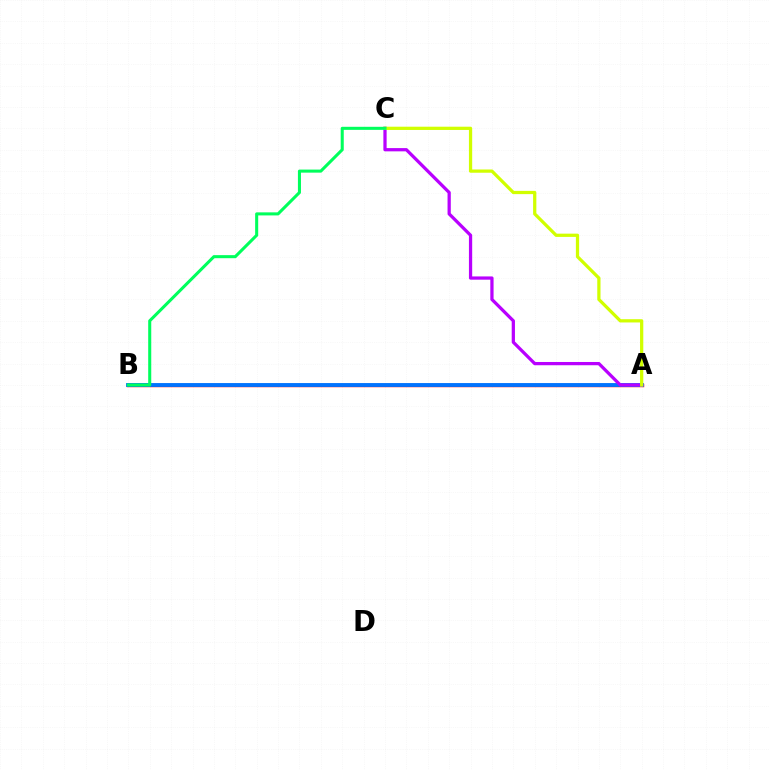{('A', 'B'): [{'color': '#ff0000', 'line_style': 'solid', 'thickness': 2.46}, {'color': '#0074ff', 'line_style': 'solid', 'thickness': 2.77}], ('A', 'C'): [{'color': '#b900ff', 'line_style': 'solid', 'thickness': 2.34}, {'color': '#d1ff00', 'line_style': 'solid', 'thickness': 2.34}], ('B', 'C'): [{'color': '#00ff5c', 'line_style': 'solid', 'thickness': 2.2}]}